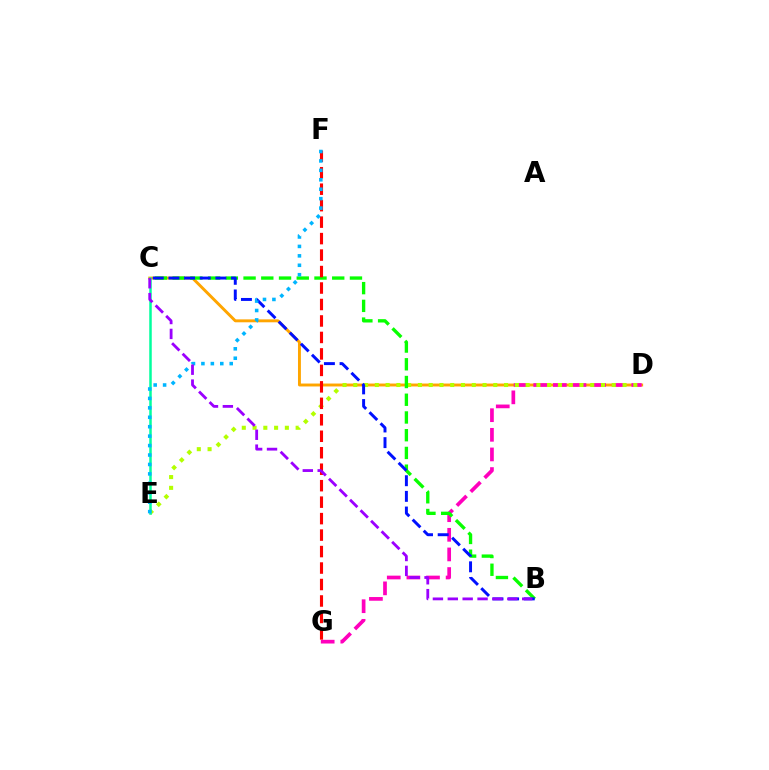{('C', 'D'): [{'color': '#ffa500', 'line_style': 'solid', 'thickness': 2.1}], ('D', 'G'): [{'color': '#ff00bd', 'line_style': 'dashed', 'thickness': 2.67}], ('D', 'E'): [{'color': '#b3ff00', 'line_style': 'dotted', 'thickness': 2.93}], ('B', 'C'): [{'color': '#08ff00', 'line_style': 'dashed', 'thickness': 2.41}, {'color': '#0010ff', 'line_style': 'dashed', 'thickness': 2.13}, {'color': '#9b00ff', 'line_style': 'dashed', 'thickness': 2.02}], ('C', 'E'): [{'color': '#00ff9d', 'line_style': 'solid', 'thickness': 1.8}], ('F', 'G'): [{'color': '#ff0000', 'line_style': 'dashed', 'thickness': 2.24}], ('E', 'F'): [{'color': '#00b5ff', 'line_style': 'dotted', 'thickness': 2.56}]}